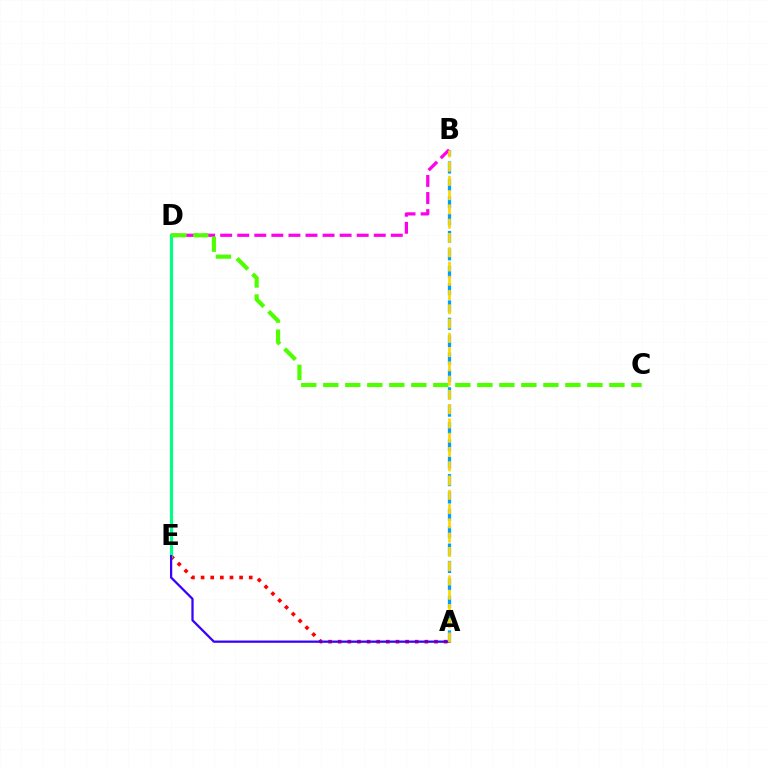{('A', 'B'): [{'color': '#009eff', 'line_style': 'dashed', 'thickness': 2.36}, {'color': '#ffd500', 'line_style': 'dashed', 'thickness': 1.94}], ('A', 'E'): [{'color': '#ff0000', 'line_style': 'dotted', 'thickness': 2.62}, {'color': '#3700ff', 'line_style': 'solid', 'thickness': 1.62}], ('B', 'D'): [{'color': '#ff00ed', 'line_style': 'dashed', 'thickness': 2.32}], ('D', 'E'): [{'color': '#00ff86', 'line_style': 'solid', 'thickness': 2.29}], ('C', 'D'): [{'color': '#4fff00', 'line_style': 'dashed', 'thickness': 2.99}]}